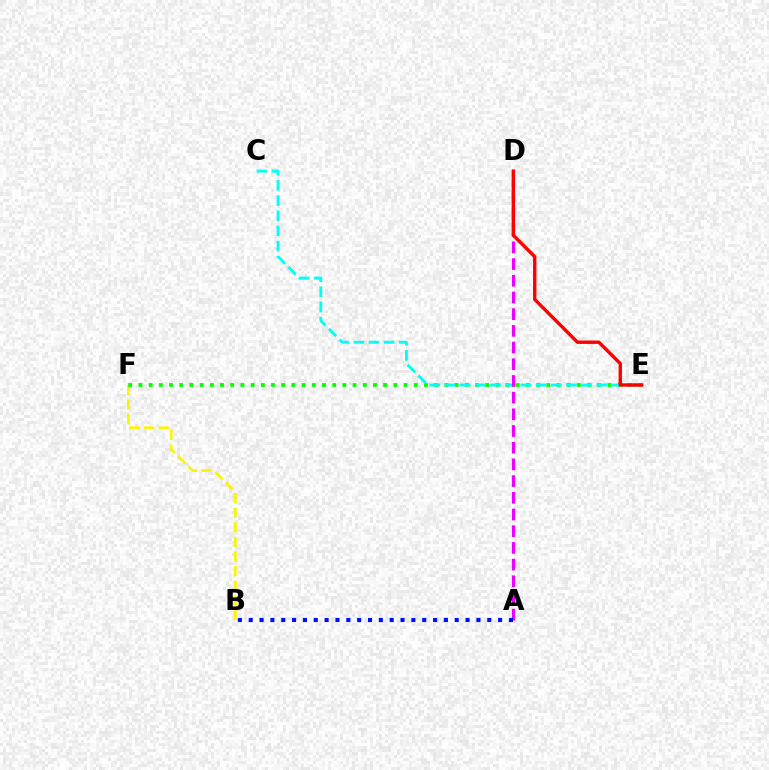{('B', 'F'): [{'color': '#fcf500', 'line_style': 'dashed', 'thickness': 1.98}], ('E', 'F'): [{'color': '#08ff00', 'line_style': 'dotted', 'thickness': 2.77}], ('C', 'E'): [{'color': '#00fff6', 'line_style': 'dashed', 'thickness': 2.06}], ('A', 'D'): [{'color': '#ee00ff', 'line_style': 'dashed', 'thickness': 2.27}], ('D', 'E'): [{'color': '#ff0000', 'line_style': 'solid', 'thickness': 2.44}], ('A', 'B'): [{'color': '#0010ff', 'line_style': 'dotted', 'thickness': 2.95}]}